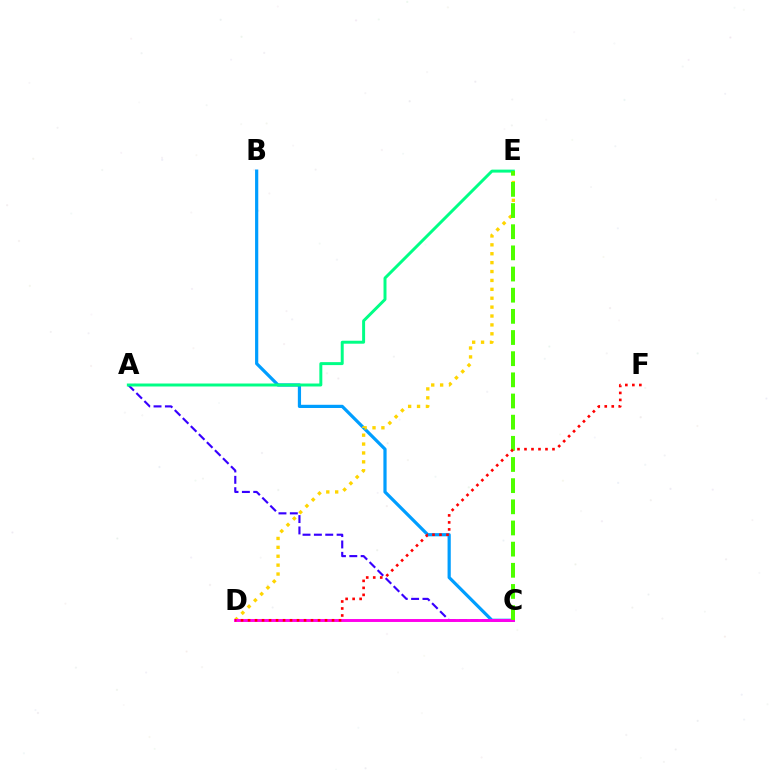{('B', 'C'): [{'color': '#009eff', 'line_style': 'solid', 'thickness': 2.31}], ('D', 'E'): [{'color': '#ffd500', 'line_style': 'dotted', 'thickness': 2.42}], ('A', 'C'): [{'color': '#3700ff', 'line_style': 'dashed', 'thickness': 1.54}], ('A', 'E'): [{'color': '#00ff86', 'line_style': 'solid', 'thickness': 2.13}], ('C', 'D'): [{'color': '#ff00ed', 'line_style': 'solid', 'thickness': 2.11}], ('C', 'E'): [{'color': '#4fff00', 'line_style': 'dashed', 'thickness': 2.87}], ('D', 'F'): [{'color': '#ff0000', 'line_style': 'dotted', 'thickness': 1.9}]}